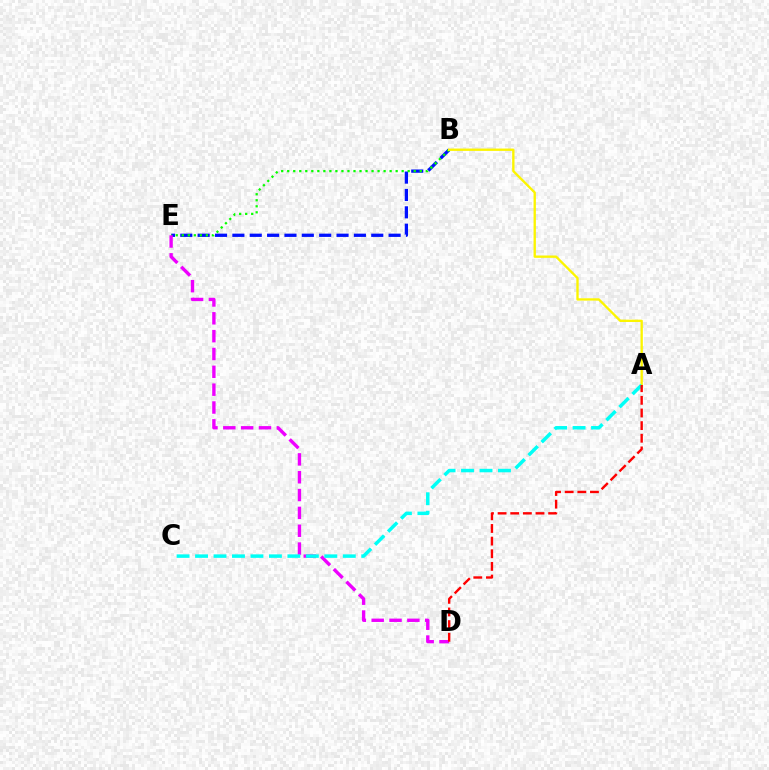{('B', 'E'): [{'color': '#0010ff', 'line_style': 'dashed', 'thickness': 2.36}, {'color': '#08ff00', 'line_style': 'dotted', 'thickness': 1.64}], ('A', 'B'): [{'color': '#fcf500', 'line_style': 'solid', 'thickness': 1.69}], ('D', 'E'): [{'color': '#ee00ff', 'line_style': 'dashed', 'thickness': 2.42}], ('A', 'C'): [{'color': '#00fff6', 'line_style': 'dashed', 'thickness': 2.51}], ('A', 'D'): [{'color': '#ff0000', 'line_style': 'dashed', 'thickness': 1.72}]}